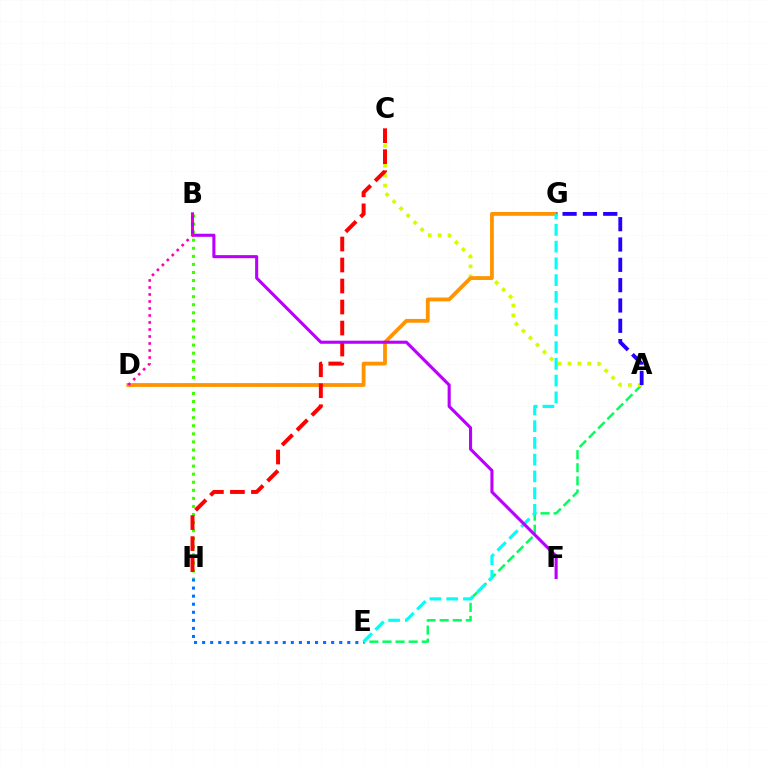{('A', 'E'): [{'color': '#00ff5c', 'line_style': 'dashed', 'thickness': 1.78}], ('B', 'H'): [{'color': '#3dff00', 'line_style': 'dotted', 'thickness': 2.19}], ('E', 'H'): [{'color': '#0074ff', 'line_style': 'dotted', 'thickness': 2.19}], ('A', 'C'): [{'color': '#d1ff00', 'line_style': 'dotted', 'thickness': 2.69}], ('D', 'G'): [{'color': '#ff9400', 'line_style': 'solid', 'thickness': 2.73}], ('A', 'G'): [{'color': '#2500ff', 'line_style': 'dashed', 'thickness': 2.76}], ('C', 'H'): [{'color': '#ff0000', 'line_style': 'dashed', 'thickness': 2.85}], ('E', 'G'): [{'color': '#00fff6', 'line_style': 'dashed', 'thickness': 2.27}], ('B', 'F'): [{'color': '#b900ff', 'line_style': 'solid', 'thickness': 2.23}], ('B', 'D'): [{'color': '#ff00ac', 'line_style': 'dotted', 'thickness': 1.9}]}